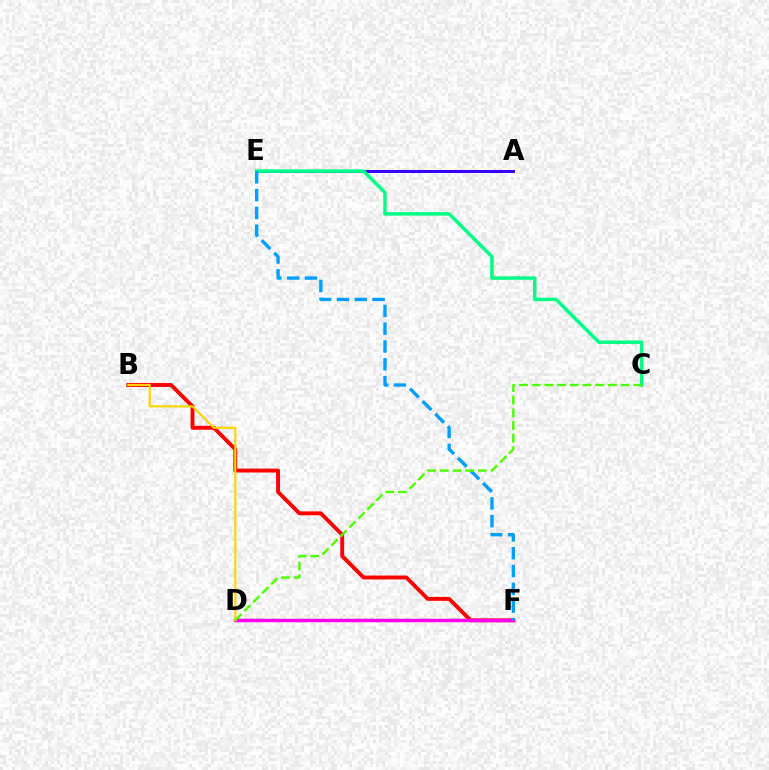{('B', 'F'): [{'color': '#ff0000', 'line_style': 'solid', 'thickness': 2.81}], ('D', 'F'): [{'color': '#ff00ed', 'line_style': 'solid', 'thickness': 2.51}], ('A', 'E'): [{'color': '#3700ff', 'line_style': 'solid', 'thickness': 2.15}], ('B', 'D'): [{'color': '#ffd500', 'line_style': 'solid', 'thickness': 1.55}], ('C', 'E'): [{'color': '#00ff86', 'line_style': 'solid', 'thickness': 2.53}], ('E', 'F'): [{'color': '#009eff', 'line_style': 'dashed', 'thickness': 2.42}], ('C', 'D'): [{'color': '#4fff00', 'line_style': 'dashed', 'thickness': 1.72}]}